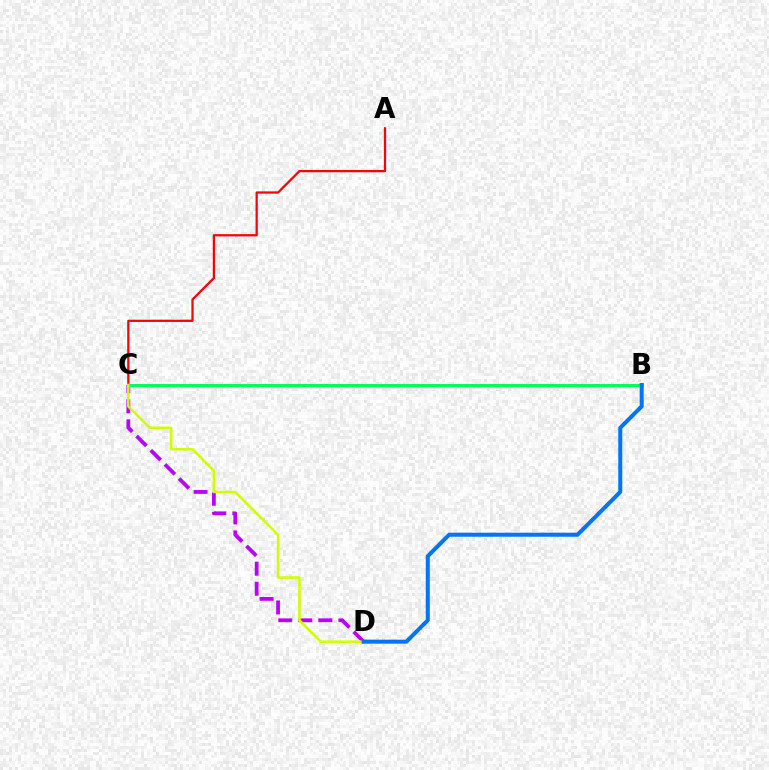{('C', 'D'): [{'color': '#b900ff', 'line_style': 'dashed', 'thickness': 2.72}, {'color': '#d1ff00', 'line_style': 'solid', 'thickness': 1.84}], ('B', 'C'): [{'color': '#00ff5c', 'line_style': 'solid', 'thickness': 2.15}], ('A', 'C'): [{'color': '#ff0000', 'line_style': 'solid', 'thickness': 1.62}], ('B', 'D'): [{'color': '#0074ff', 'line_style': 'solid', 'thickness': 2.89}]}